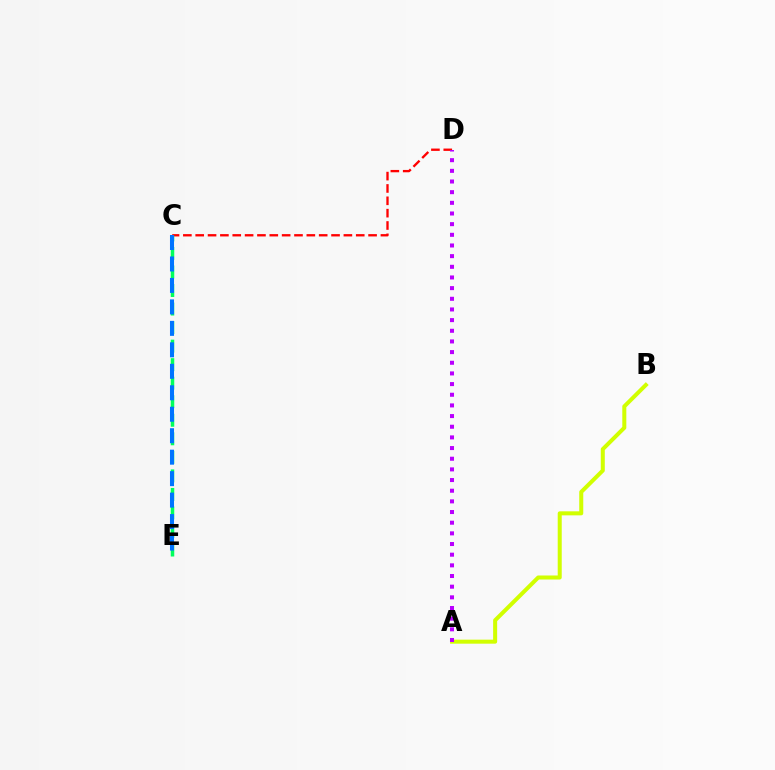{('C', 'D'): [{'color': '#ff0000', 'line_style': 'dashed', 'thickness': 1.68}], ('A', 'B'): [{'color': '#d1ff00', 'line_style': 'solid', 'thickness': 2.89}], ('C', 'E'): [{'color': '#00ff5c', 'line_style': 'dashed', 'thickness': 2.52}, {'color': '#0074ff', 'line_style': 'dashed', 'thickness': 2.92}], ('A', 'D'): [{'color': '#b900ff', 'line_style': 'dotted', 'thickness': 2.9}]}